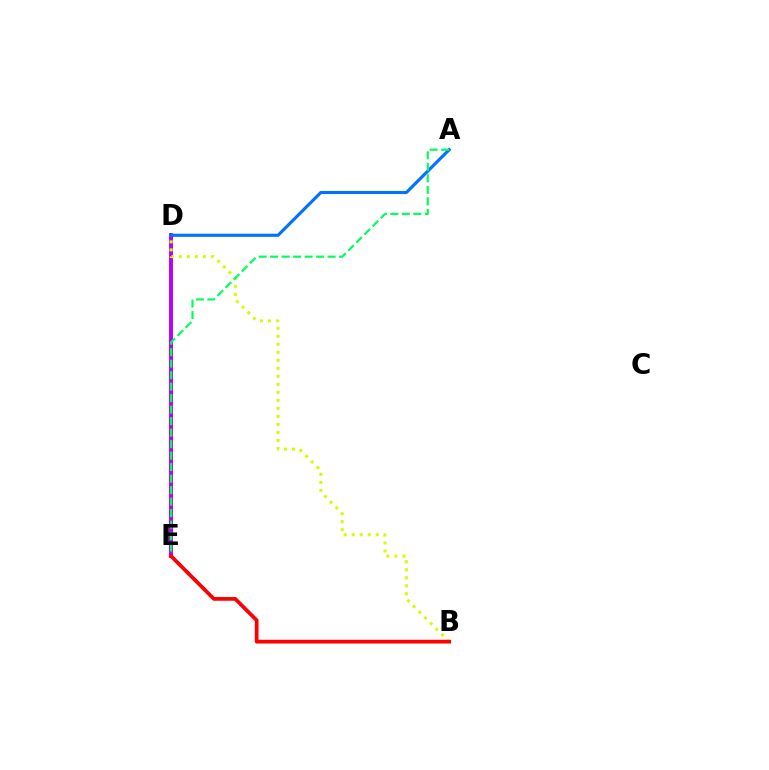{('D', 'E'): [{'color': '#b900ff', 'line_style': 'solid', 'thickness': 2.84}], ('B', 'D'): [{'color': '#d1ff00', 'line_style': 'dotted', 'thickness': 2.18}], ('A', 'D'): [{'color': '#0074ff', 'line_style': 'solid', 'thickness': 2.25}], ('A', 'E'): [{'color': '#00ff5c', 'line_style': 'dashed', 'thickness': 1.56}], ('B', 'E'): [{'color': '#ff0000', 'line_style': 'solid', 'thickness': 2.69}]}